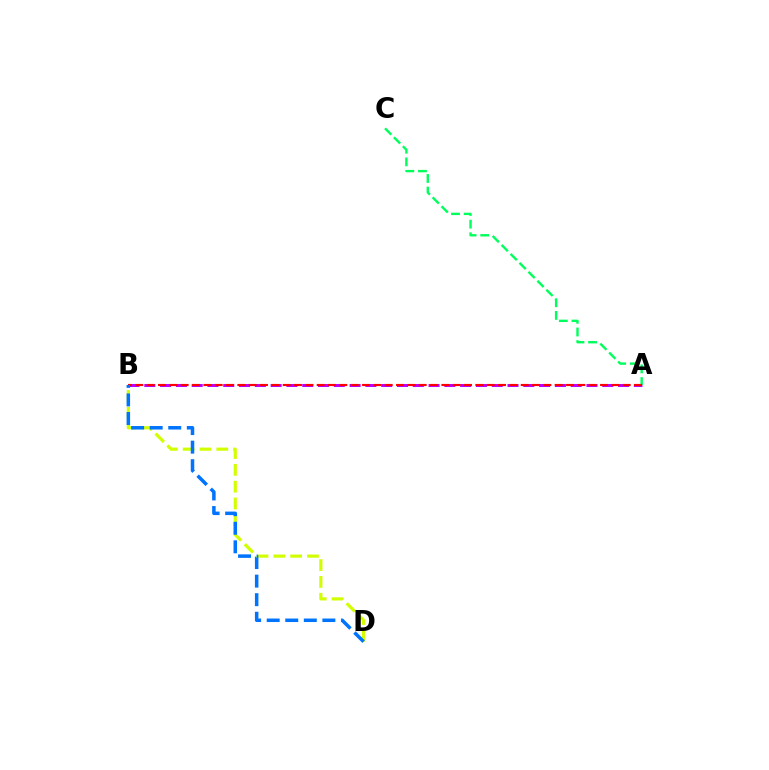{('A', 'B'): [{'color': '#b900ff', 'line_style': 'dashed', 'thickness': 2.15}, {'color': '#ff0000', 'line_style': 'dashed', 'thickness': 1.54}], ('A', 'C'): [{'color': '#00ff5c', 'line_style': 'dashed', 'thickness': 1.72}], ('B', 'D'): [{'color': '#d1ff00', 'line_style': 'dashed', 'thickness': 2.29}, {'color': '#0074ff', 'line_style': 'dashed', 'thickness': 2.52}]}